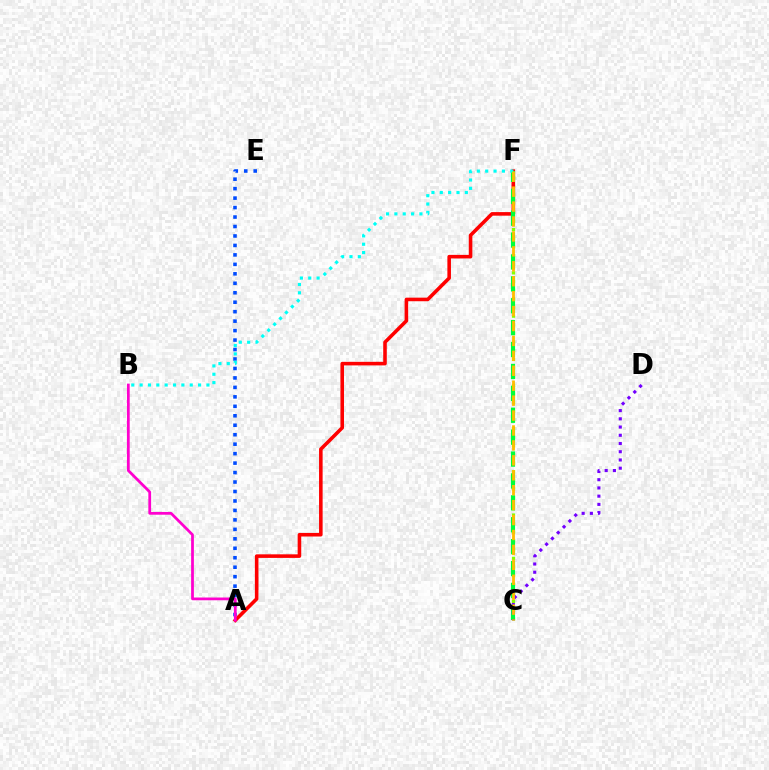{('A', 'E'): [{'color': '#004bff', 'line_style': 'dotted', 'thickness': 2.57}], ('C', 'F'): [{'color': '#84ff00', 'line_style': 'dotted', 'thickness': 2.35}, {'color': '#00ff39', 'line_style': 'dashed', 'thickness': 2.98}, {'color': '#ffbd00', 'line_style': 'dashed', 'thickness': 2.03}], ('A', 'F'): [{'color': '#ff0000', 'line_style': 'solid', 'thickness': 2.57}], ('A', 'B'): [{'color': '#ff00cf', 'line_style': 'solid', 'thickness': 1.98}], ('B', 'F'): [{'color': '#00fff6', 'line_style': 'dotted', 'thickness': 2.27}], ('C', 'D'): [{'color': '#7200ff', 'line_style': 'dotted', 'thickness': 2.24}]}